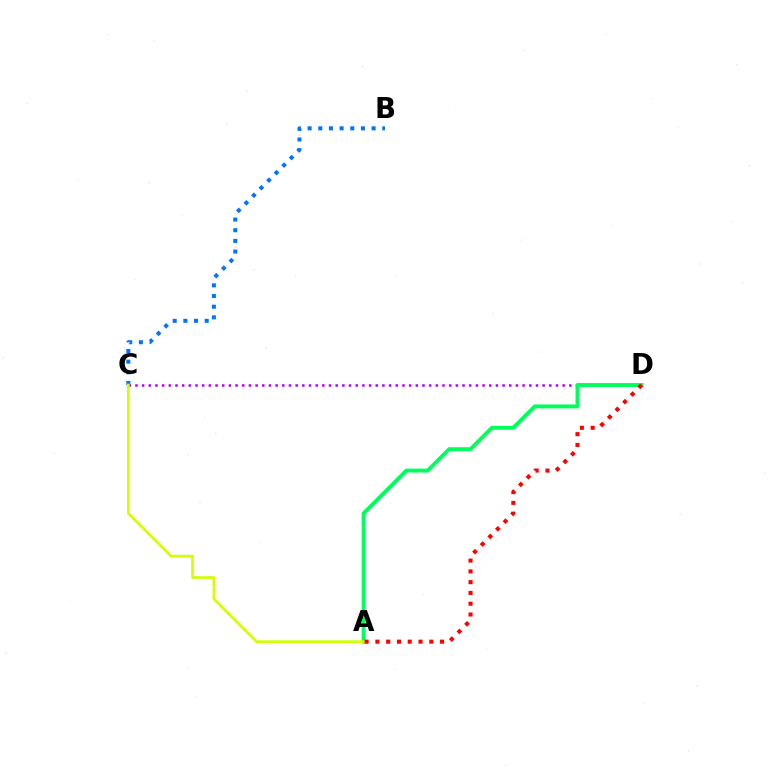{('C', 'D'): [{'color': '#b900ff', 'line_style': 'dotted', 'thickness': 1.81}], ('A', 'D'): [{'color': '#00ff5c', 'line_style': 'solid', 'thickness': 2.82}, {'color': '#ff0000', 'line_style': 'dotted', 'thickness': 2.93}], ('B', 'C'): [{'color': '#0074ff', 'line_style': 'dotted', 'thickness': 2.9}], ('A', 'C'): [{'color': '#d1ff00', 'line_style': 'solid', 'thickness': 1.91}]}